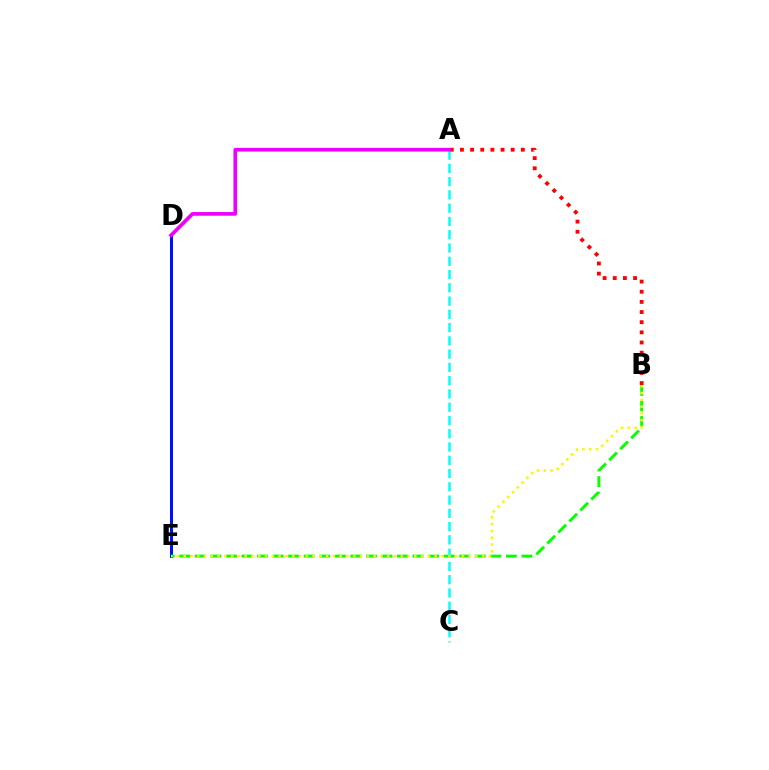{('A', 'B'): [{'color': '#ff0000', 'line_style': 'dotted', 'thickness': 2.76}], ('D', 'E'): [{'color': '#0010ff', 'line_style': 'solid', 'thickness': 2.18}], ('B', 'E'): [{'color': '#08ff00', 'line_style': 'dashed', 'thickness': 2.11}, {'color': '#fcf500', 'line_style': 'dotted', 'thickness': 1.84}], ('A', 'C'): [{'color': '#00fff6', 'line_style': 'dashed', 'thickness': 1.8}], ('A', 'D'): [{'color': '#ee00ff', 'line_style': 'solid', 'thickness': 2.66}]}